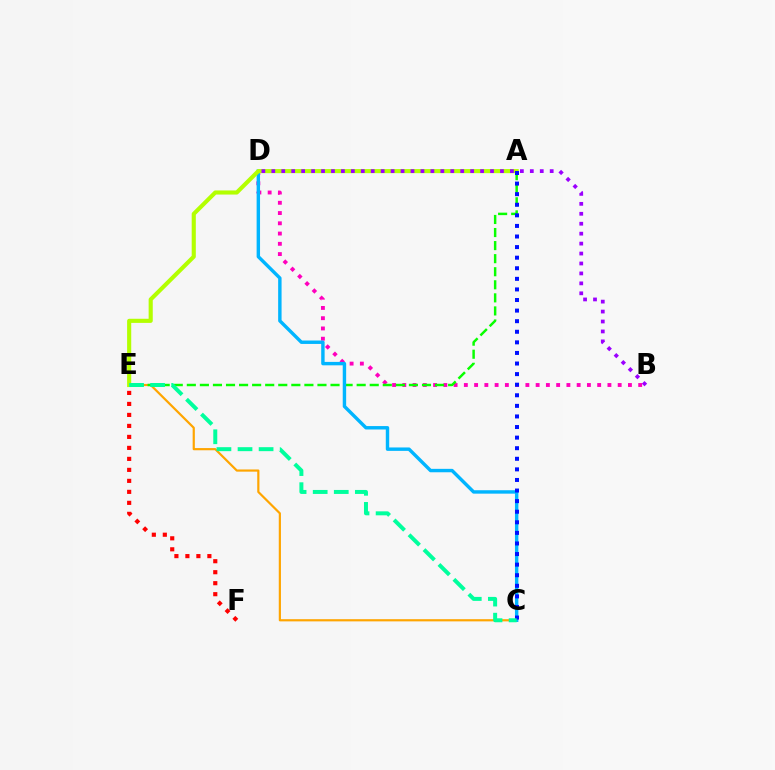{('B', 'D'): [{'color': '#ff00bd', 'line_style': 'dotted', 'thickness': 2.79}, {'color': '#9b00ff', 'line_style': 'dotted', 'thickness': 2.7}], ('C', 'E'): [{'color': '#ffa500', 'line_style': 'solid', 'thickness': 1.58}, {'color': '#00ff9d', 'line_style': 'dashed', 'thickness': 2.86}], ('A', 'E'): [{'color': '#08ff00', 'line_style': 'dashed', 'thickness': 1.77}, {'color': '#b3ff00', 'line_style': 'solid', 'thickness': 2.97}], ('C', 'D'): [{'color': '#00b5ff', 'line_style': 'solid', 'thickness': 2.46}], ('A', 'C'): [{'color': '#0010ff', 'line_style': 'dotted', 'thickness': 2.88}], ('E', 'F'): [{'color': '#ff0000', 'line_style': 'dotted', 'thickness': 2.99}]}